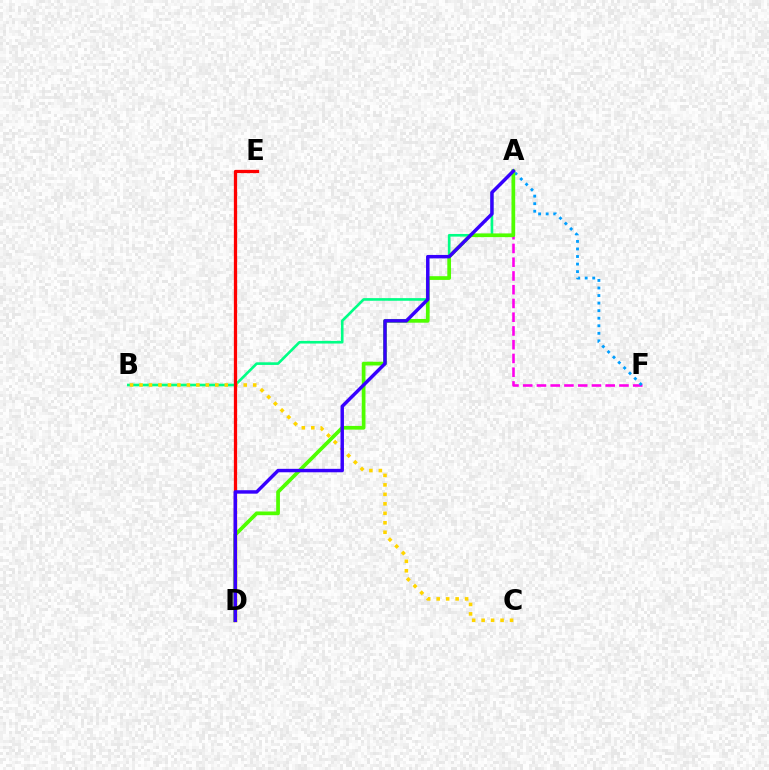{('A', 'F'): [{'color': '#ff00ed', 'line_style': 'dashed', 'thickness': 1.87}, {'color': '#009eff', 'line_style': 'dotted', 'thickness': 2.05}], ('A', 'B'): [{'color': '#00ff86', 'line_style': 'solid', 'thickness': 1.9}], ('B', 'C'): [{'color': '#ffd500', 'line_style': 'dotted', 'thickness': 2.57}], ('A', 'D'): [{'color': '#4fff00', 'line_style': 'solid', 'thickness': 2.68}, {'color': '#3700ff', 'line_style': 'solid', 'thickness': 2.48}], ('D', 'E'): [{'color': '#ff0000', 'line_style': 'solid', 'thickness': 2.35}]}